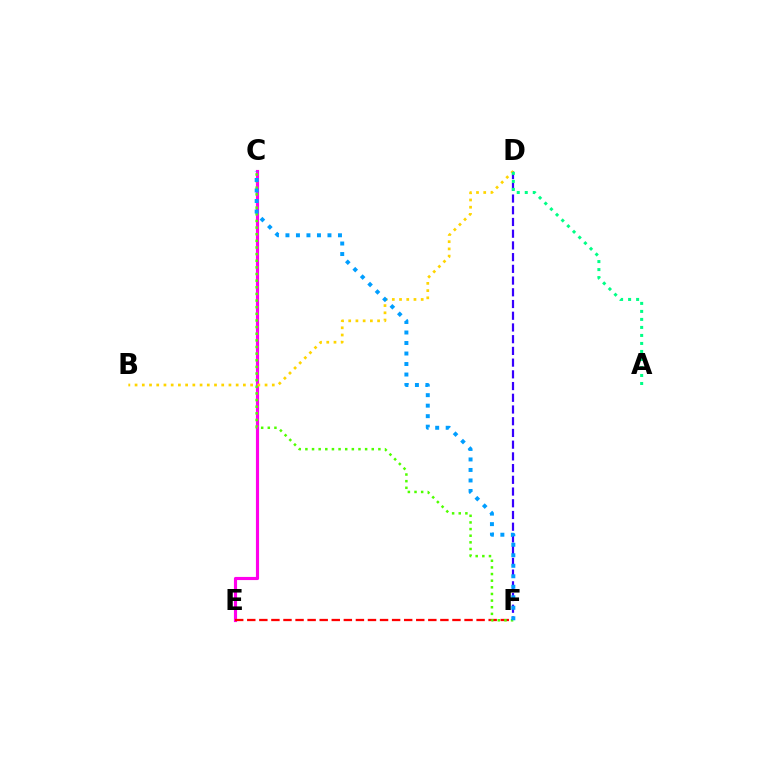{('C', 'E'): [{'color': '#ff00ed', 'line_style': 'solid', 'thickness': 2.26}], ('D', 'F'): [{'color': '#3700ff', 'line_style': 'dashed', 'thickness': 1.59}], ('B', 'D'): [{'color': '#ffd500', 'line_style': 'dotted', 'thickness': 1.96}], ('E', 'F'): [{'color': '#ff0000', 'line_style': 'dashed', 'thickness': 1.64}], ('C', 'F'): [{'color': '#4fff00', 'line_style': 'dotted', 'thickness': 1.8}, {'color': '#009eff', 'line_style': 'dotted', 'thickness': 2.85}], ('A', 'D'): [{'color': '#00ff86', 'line_style': 'dotted', 'thickness': 2.18}]}